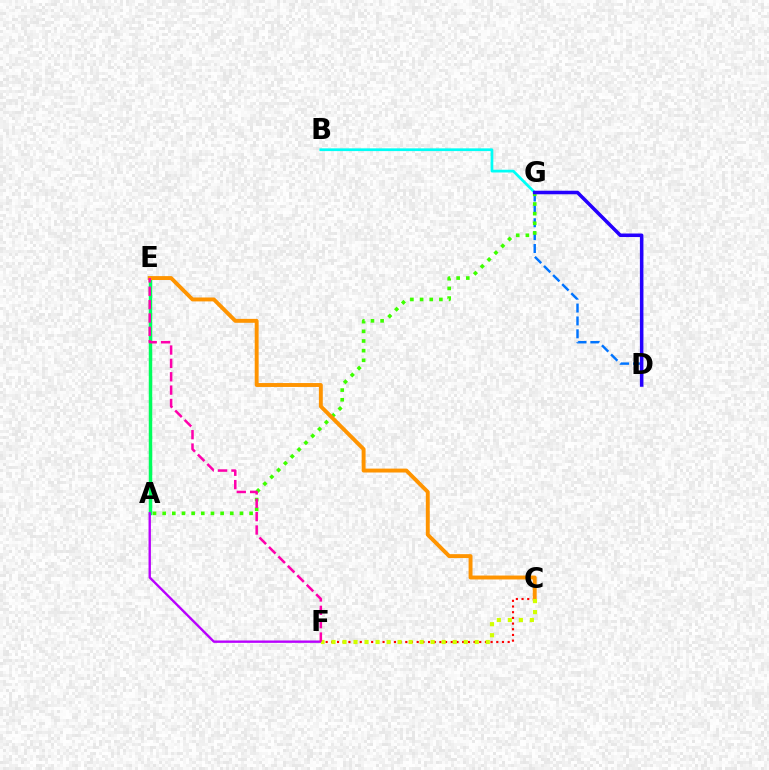{('D', 'G'): [{'color': '#0074ff', 'line_style': 'dashed', 'thickness': 1.75}, {'color': '#2500ff', 'line_style': 'solid', 'thickness': 2.55}], ('A', 'G'): [{'color': '#3dff00', 'line_style': 'dotted', 'thickness': 2.63}], ('B', 'G'): [{'color': '#00fff6', 'line_style': 'solid', 'thickness': 1.97}], ('A', 'E'): [{'color': '#00ff5c', 'line_style': 'solid', 'thickness': 2.5}], ('C', 'F'): [{'color': '#ff0000', 'line_style': 'dotted', 'thickness': 1.55}, {'color': '#d1ff00', 'line_style': 'dotted', 'thickness': 2.99}], ('C', 'E'): [{'color': '#ff9400', 'line_style': 'solid', 'thickness': 2.82}], ('A', 'F'): [{'color': '#b900ff', 'line_style': 'solid', 'thickness': 1.71}], ('E', 'F'): [{'color': '#ff00ac', 'line_style': 'dashed', 'thickness': 1.81}]}